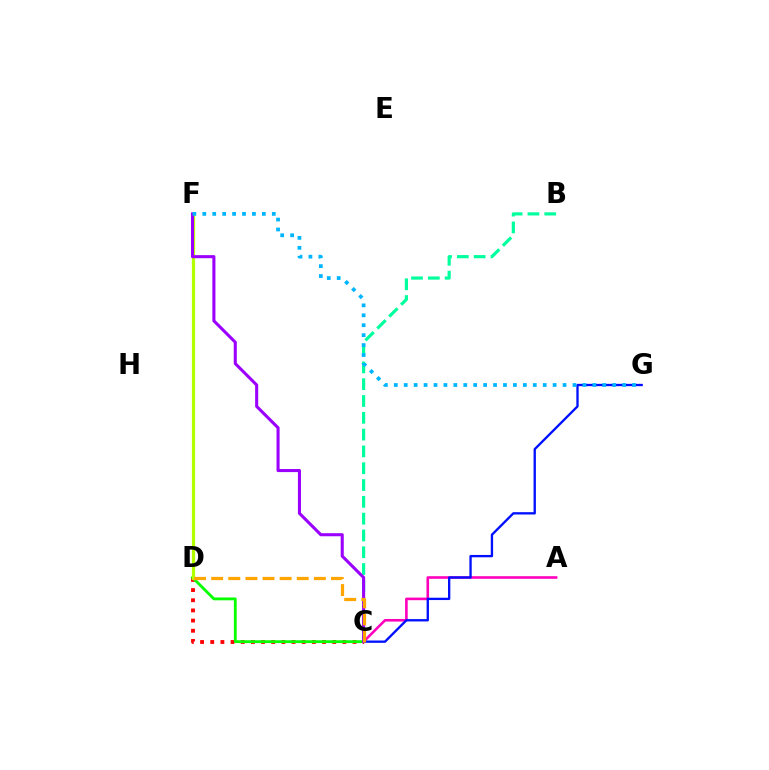{('A', 'C'): [{'color': '#ff00bd', 'line_style': 'solid', 'thickness': 1.87}], ('C', 'D'): [{'color': '#ff0000', 'line_style': 'dotted', 'thickness': 2.76}, {'color': '#08ff00', 'line_style': 'solid', 'thickness': 2.04}, {'color': '#ffa500', 'line_style': 'dashed', 'thickness': 2.32}], ('C', 'G'): [{'color': '#0010ff', 'line_style': 'solid', 'thickness': 1.68}], ('B', 'C'): [{'color': '#00ff9d', 'line_style': 'dashed', 'thickness': 2.28}], ('D', 'F'): [{'color': '#b3ff00', 'line_style': 'solid', 'thickness': 2.32}], ('C', 'F'): [{'color': '#9b00ff', 'line_style': 'solid', 'thickness': 2.21}], ('F', 'G'): [{'color': '#00b5ff', 'line_style': 'dotted', 'thickness': 2.7}]}